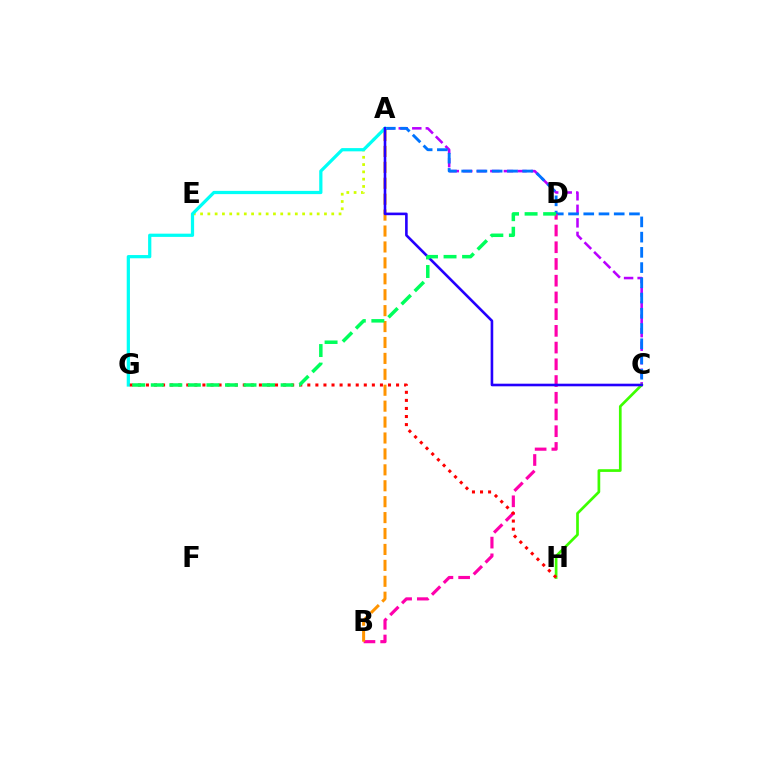{('A', 'E'): [{'color': '#d1ff00', 'line_style': 'dotted', 'thickness': 1.98}], ('A', 'C'): [{'color': '#b900ff', 'line_style': 'dashed', 'thickness': 1.84}, {'color': '#0074ff', 'line_style': 'dashed', 'thickness': 2.07}, {'color': '#2500ff', 'line_style': 'solid', 'thickness': 1.88}], ('B', 'D'): [{'color': '#ff00ac', 'line_style': 'dashed', 'thickness': 2.27}], ('C', 'H'): [{'color': '#3dff00', 'line_style': 'solid', 'thickness': 1.94}], ('A', 'B'): [{'color': '#ff9400', 'line_style': 'dashed', 'thickness': 2.16}], ('A', 'G'): [{'color': '#00fff6', 'line_style': 'solid', 'thickness': 2.33}], ('G', 'H'): [{'color': '#ff0000', 'line_style': 'dotted', 'thickness': 2.19}], ('D', 'G'): [{'color': '#00ff5c', 'line_style': 'dashed', 'thickness': 2.52}]}